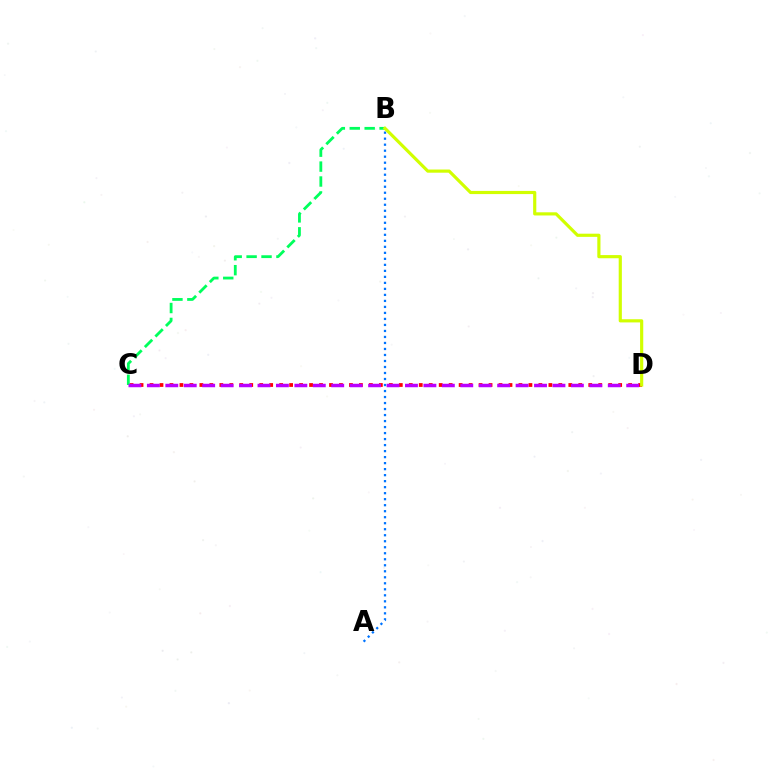{('A', 'B'): [{'color': '#0074ff', 'line_style': 'dotted', 'thickness': 1.63}], ('C', 'D'): [{'color': '#ff0000', 'line_style': 'dotted', 'thickness': 2.71}, {'color': '#b900ff', 'line_style': 'dashed', 'thickness': 2.5}], ('B', 'C'): [{'color': '#00ff5c', 'line_style': 'dashed', 'thickness': 2.03}], ('B', 'D'): [{'color': '#d1ff00', 'line_style': 'solid', 'thickness': 2.28}]}